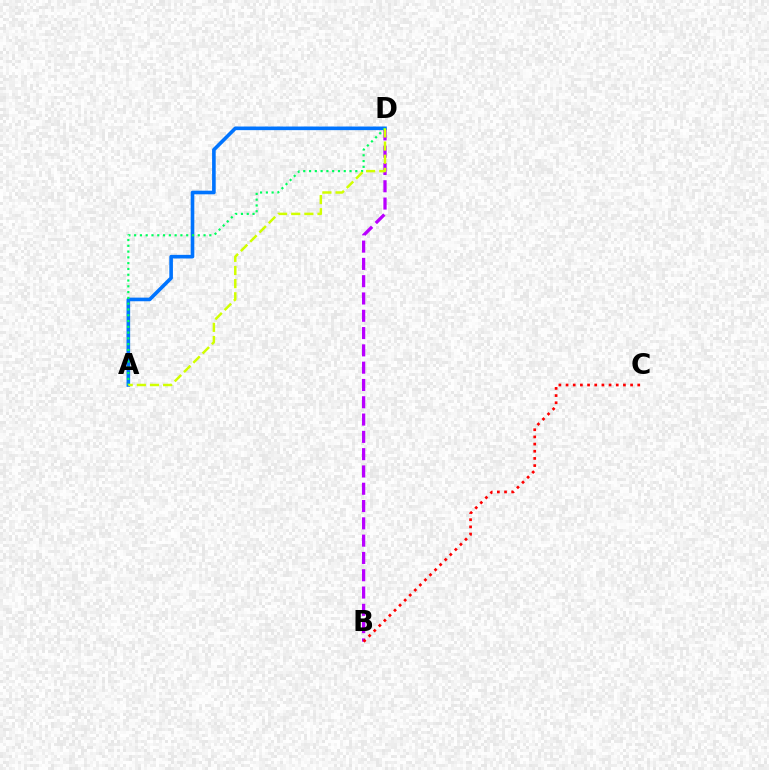{('B', 'D'): [{'color': '#b900ff', 'line_style': 'dashed', 'thickness': 2.35}], ('A', 'D'): [{'color': '#0074ff', 'line_style': 'solid', 'thickness': 2.61}, {'color': '#00ff5c', 'line_style': 'dotted', 'thickness': 1.57}, {'color': '#d1ff00', 'line_style': 'dashed', 'thickness': 1.79}], ('B', 'C'): [{'color': '#ff0000', 'line_style': 'dotted', 'thickness': 1.95}]}